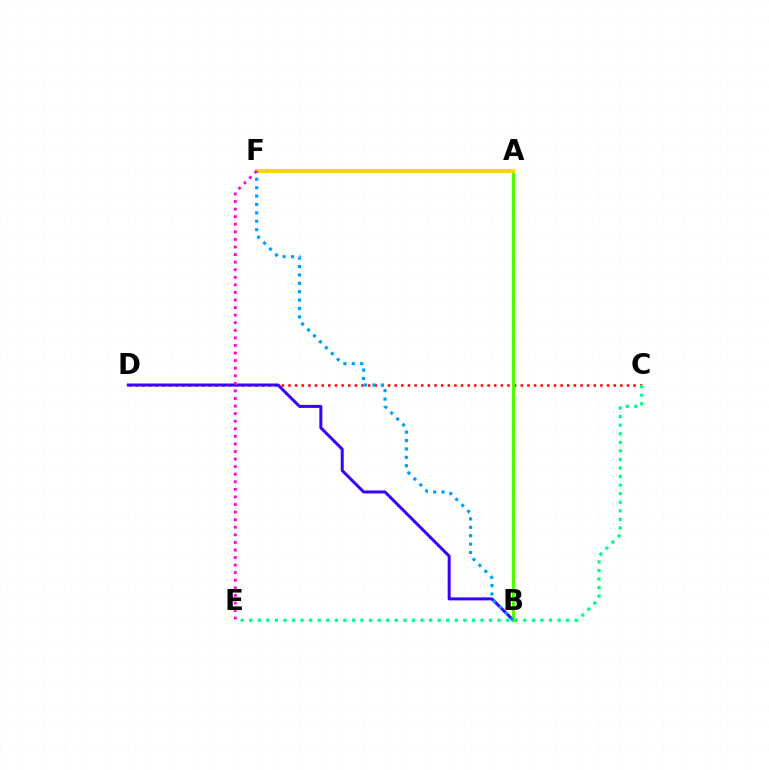{('C', 'D'): [{'color': '#ff0000', 'line_style': 'dotted', 'thickness': 1.8}], ('C', 'E'): [{'color': '#00ff86', 'line_style': 'dotted', 'thickness': 2.33}], ('B', 'D'): [{'color': '#3700ff', 'line_style': 'solid', 'thickness': 2.16}], ('A', 'B'): [{'color': '#4fff00', 'line_style': 'solid', 'thickness': 2.25}], ('A', 'F'): [{'color': '#ffd500', 'line_style': 'solid', 'thickness': 2.91}], ('B', 'F'): [{'color': '#009eff', 'line_style': 'dotted', 'thickness': 2.28}], ('E', 'F'): [{'color': '#ff00ed', 'line_style': 'dotted', 'thickness': 2.06}]}